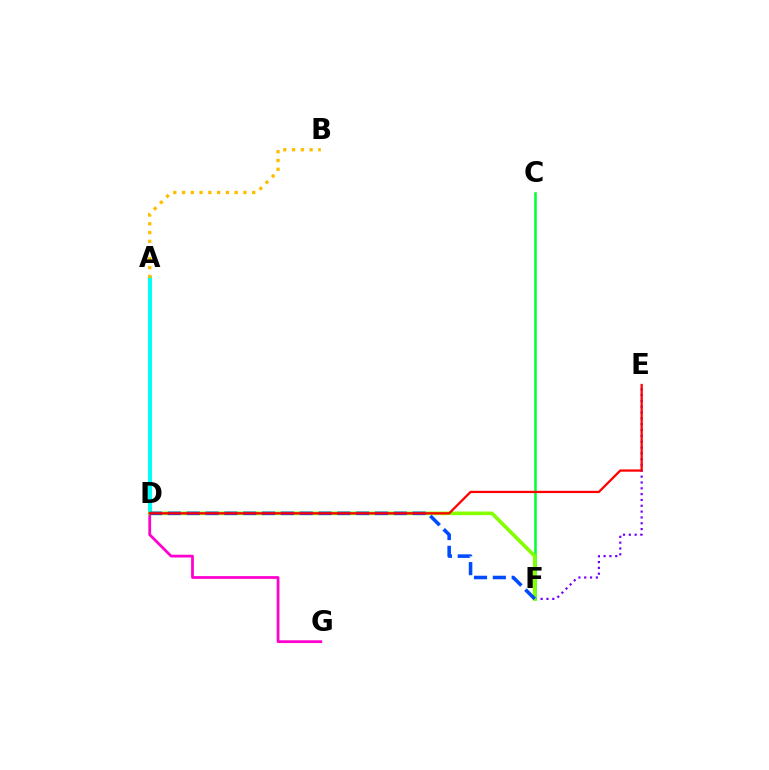{('A', 'D'): [{'color': '#00fff6', 'line_style': 'solid', 'thickness': 2.93}], ('E', 'F'): [{'color': '#7200ff', 'line_style': 'dotted', 'thickness': 1.58}], ('C', 'F'): [{'color': '#00ff39', 'line_style': 'solid', 'thickness': 1.84}], ('A', 'B'): [{'color': '#ffbd00', 'line_style': 'dotted', 'thickness': 2.38}], ('D', 'G'): [{'color': '#ff00cf', 'line_style': 'solid', 'thickness': 1.99}], ('D', 'F'): [{'color': '#84ff00', 'line_style': 'solid', 'thickness': 2.6}, {'color': '#004bff', 'line_style': 'dashed', 'thickness': 2.56}], ('D', 'E'): [{'color': '#ff0000', 'line_style': 'solid', 'thickness': 1.63}]}